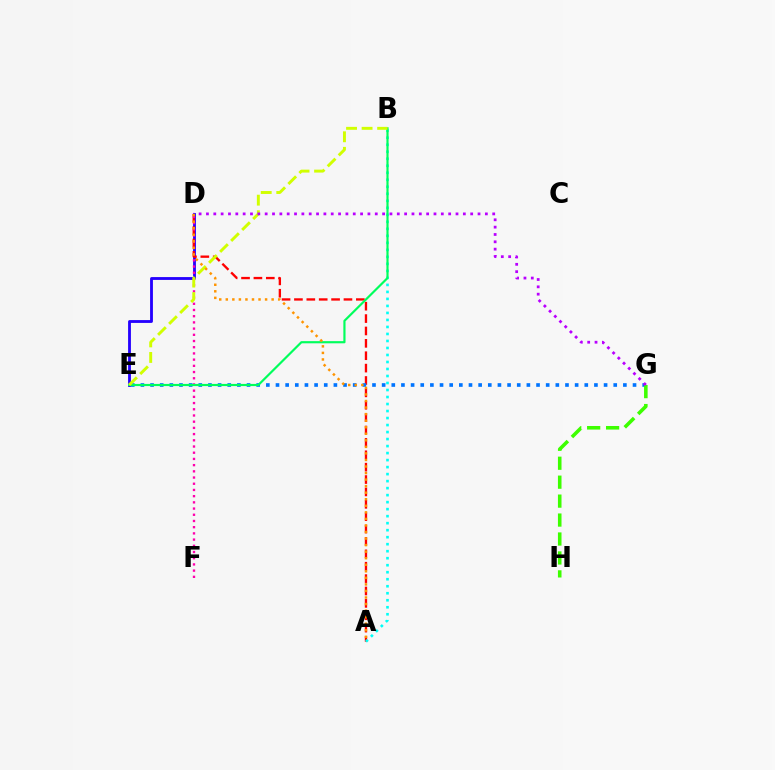{('D', 'E'): [{'color': '#2500ff', 'line_style': 'solid', 'thickness': 2.04}], ('A', 'D'): [{'color': '#ff0000', 'line_style': 'dashed', 'thickness': 1.68}, {'color': '#ff9400', 'line_style': 'dotted', 'thickness': 1.78}], ('A', 'B'): [{'color': '#00fff6', 'line_style': 'dotted', 'thickness': 1.9}], ('D', 'F'): [{'color': '#ff00ac', 'line_style': 'dotted', 'thickness': 1.69}], ('E', 'G'): [{'color': '#0074ff', 'line_style': 'dotted', 'thickness': 2.62}], ('G', 'H'): [{'color': '#3dff00', 'line_style': 'dashed', 'thickness': 2.57}], ('B', 'E'): [{'color': '#00ff5c', 'line_style': 'solid', 'thickness': 1.57}, {'color': '#d1ff00', 'line_style': 'dashed', 'thickness': 2.11}], ('D', 'G'): [{'color': '#b900ff', 'line_style': 'dotted', 'thickness': 1.99}]}